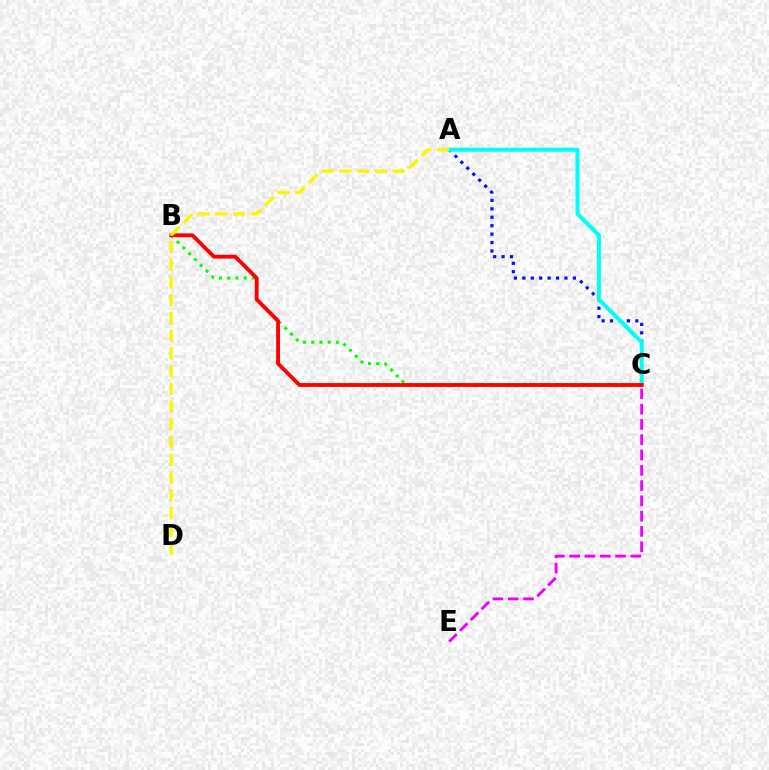{('B', 'C'): [{'color': '#08ff00', 'line_style': 'dotted', 'thickness': 2.23}, {'color': '#ff0000', 'line_style': 'solid', 'thickness': 2.76}], ('A', 'C'): [{'color': '#0010ff', 'line_style': 'dotted', 'thickness': 2.29}, {'color': '#00fff6', 'line_style': 'solid', 'thickness': 2.91}], ('A', 'D'): [{'color': '#fcf500', 'line_style': 'dashed', 'thickness': 2.41}], ('C', 'E'): [{'color': '#ee00ff', 'line_style': 'dashed', 'thickness': 2.08}]}